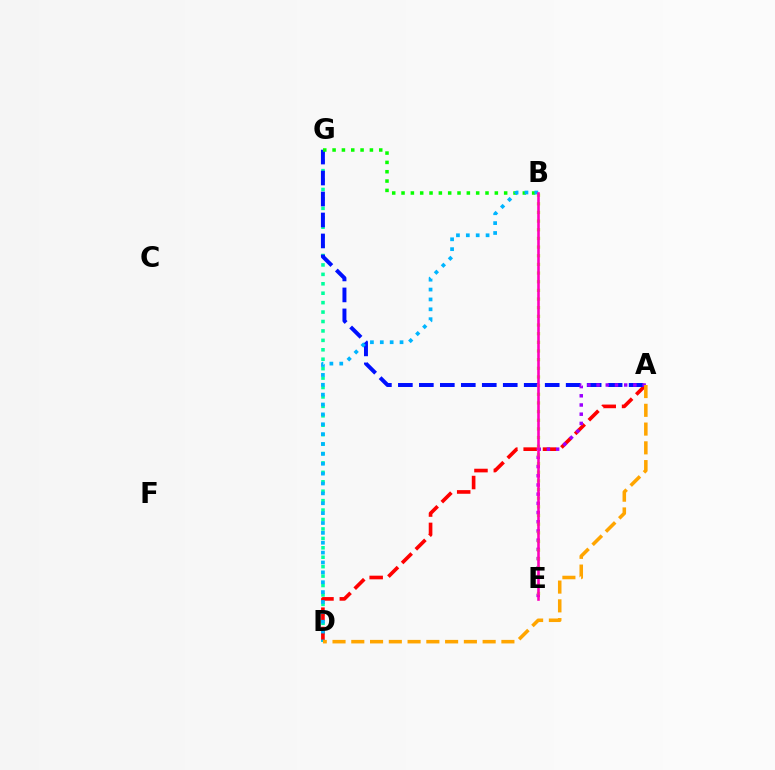{('D', 'G'): [{'color': '#00ff9d', 'line_style': 'dotted', 'thickness': 2.56}], ('A', 'D'): [{'color': '#ff0000', 'line_style': 'dashed', 'thickness': 2.63}, {'color': '#ffa500', 'line_style': 'dashed', 'thickness': 2.55}], ('A', 'G'): [{'color': '#0010ff', 'line_style': 'dashed', 'thickness': 2.85}], ('B', 'G'): [{'color': '#08ff00', 'line_style': 'dotted', 'thickness': 2.53}], ('A', 'E'): [{'color': '#9b00ff', 'line_style': 'dotted', 'thickness': 2.5}], ('B', 'E'): [{'color': '#b3ff00', 'line_style': 'dotted', 'thickness': 2.35}, {'color': '#ff00bd', 'line_style': 'solid', 'thickness': 1.87}], ('B', 'D'): [{'color': '#00b5ff', 'line_style': 'dotted', 'thickness': 2.68}]}